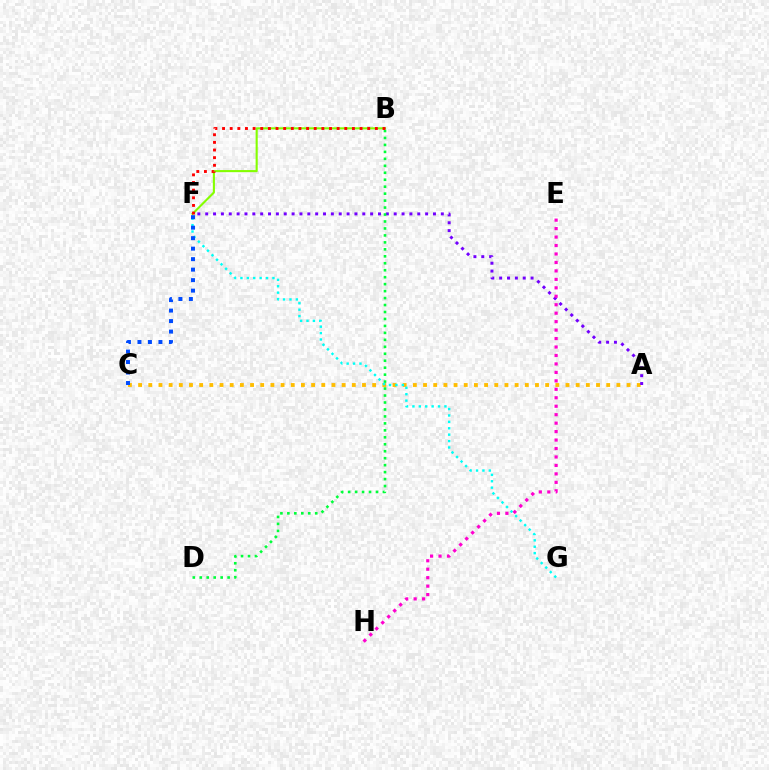{('A', 'C'): [{'color': '#ffbd00', 'line_style': 'dotted', 'thickness': 2.76}], ('B', 'F'): [{'color': '#84ff00', 'line_style': 'solid', 'thickness': 1.52}, {'color': '#ff0000', 'line_style': 'dotted', 'thickness': 2.08}], ('A', 'F'): [{'color': '#7200ff', 'line_style': 'dotted', 'thickness': 2.13}], ('B', 'D'): [{'color': '#00ff39', 'line_style': 'dotted', 'thickness': 1.89}], ('F', 'G'): [{'color': '#00fff6', 'line_style': 'dotted', 'thickness': 1.74}], ('C', 'F'): [{'color': '#004bff', 'line_style': 'dotted', 'thickness': 2.85}], ('E', 'H'): [{'color': '#ff00cf', 'line_style': 'dotted', 'thickness': 2.3}]}